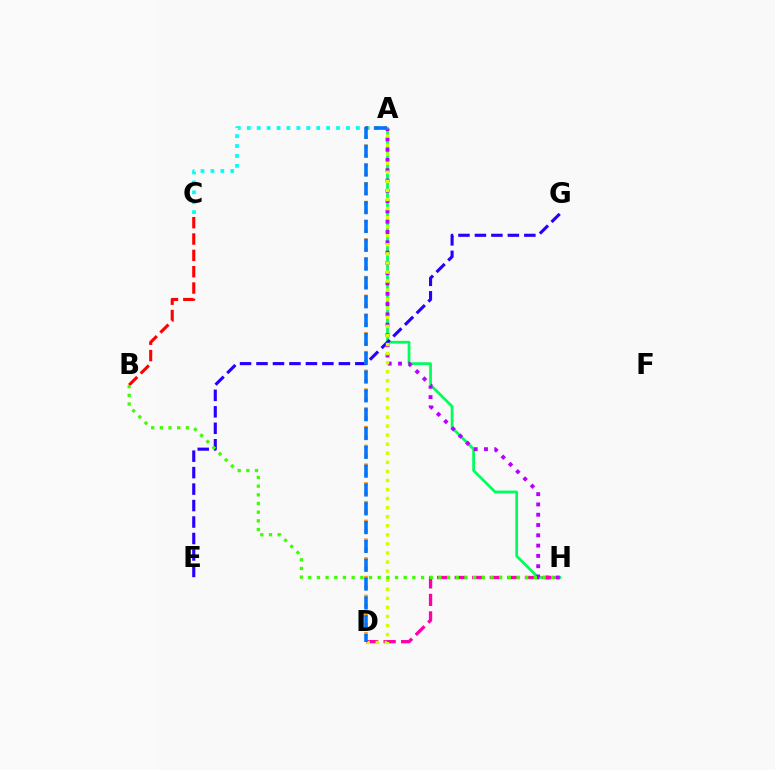{('A', 'H'): [{'color': '#00ff5c', 'line_style': 'solid', 'thickness': 1.98}, {'color': '#b900ff', 'line_style': 'dotted', 'thickness': 2.8}], ('B', 'C'): [{'color': '#ff0000', 'line_style': 'dashed', 'thickness': 2.22}], ('D', 'H'): [{'color': '#ff00ac', 'line_style': 'dashed', 'thickness': 2.38}], ('A', 'C'): [{'color': '#00fff6', 'line_style': 'dotted', 'thickness': 2.7}], ('E', 'G'): [{'color': '#2500ff', 'line_style': 'dashed', 'thickness': 2.24}], ('A', 'D'): [{'color': '#ff9400', 'line_style': 'dotted', 'thickness': 2.55}, {'color': '#d1ff00', 'line_style': 'dotted', 'thickness': 2.46}, {'color': '#0074ff', 'line_style': 'dashed', 'thickness': 2.56}], ('B', 'H'): [{'color': '#3dff00', 'line_style': 'dotted', 'thickness': 2.36}]}